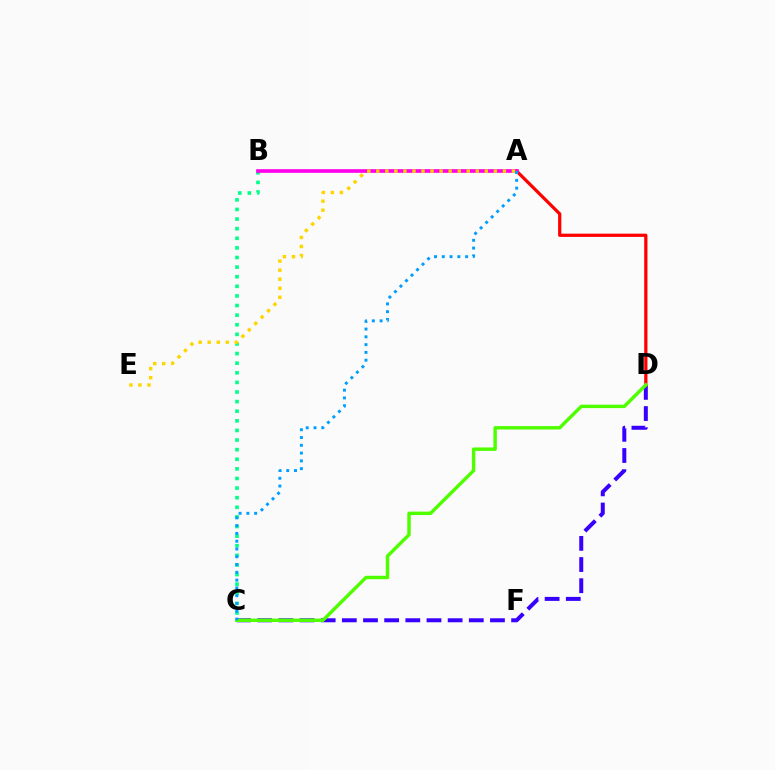{('C', 'D'): [{'color': '#3700ff', 'line_style': 'dashed', 'thickness': 2.87}, {'color': '#4fff00', 'line_style': 'solid', 'thickness': 2.47}], ('A', 'D'): [{'color': '#ff0000', 'line_style': 'solid', 'thickness': 2.33}], ('B', 'C'): [{'color': '#00ff86', 'line_style': 'dotted', 'thickness': 2.61}], ('A', 'B'): [{'color': '#ff00ed', 'line_style': 'solid', 'thickness': 2.64}], ('A', 'E'): [{'color': '#ffd500', 'line_style': 'dotted', 'thickness': 2.46}], ('A', 'C'): [{'color': '#009eff', 'line_style': 'dotted', 'thickness': 2.12}]}